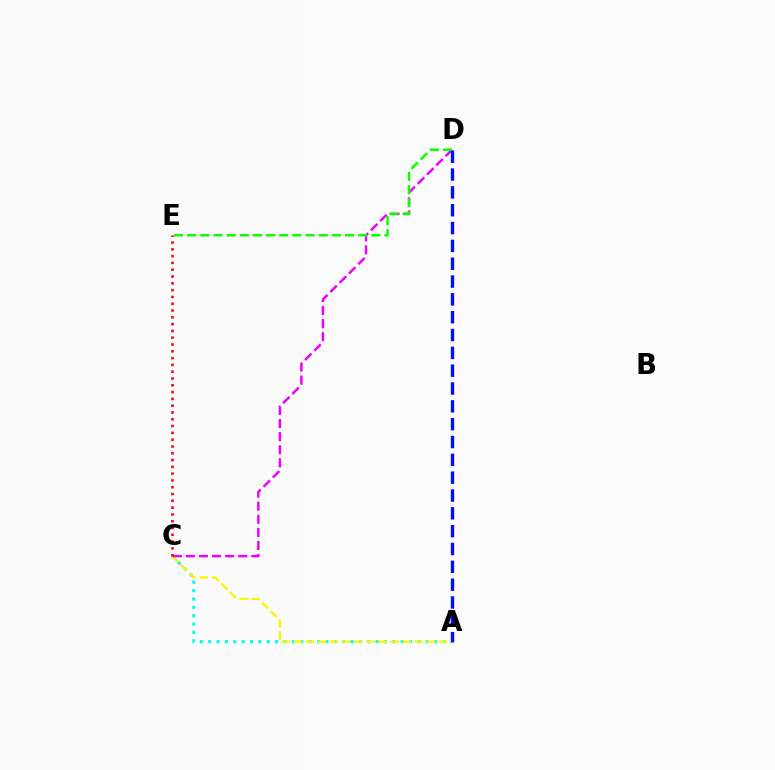{('A', 'C'): [{'color': '#00fff6', 'line_style': 'dotted', 'thickness': 2.27}, {'color': '#fcf500', 'line_style': 'dashed', 'thickness': 1.64}], ('C', 'D'): [{'color': '#ee00ff', 'line_style': 'dashed', 'thickness': 1.78}], ('C', 'E'): [{'color': '#ff0000', 'line_style': 'dotted', 'thickness': 1.85}], ('A', 'D'): [{'color': '#0010ff', 'line_style': 'dashed', 'thickness': 2.42}], ('D', 'E'): [{'color': '#08ff00', 'line_style': 'dashed', 'thickness': 1.79}]}